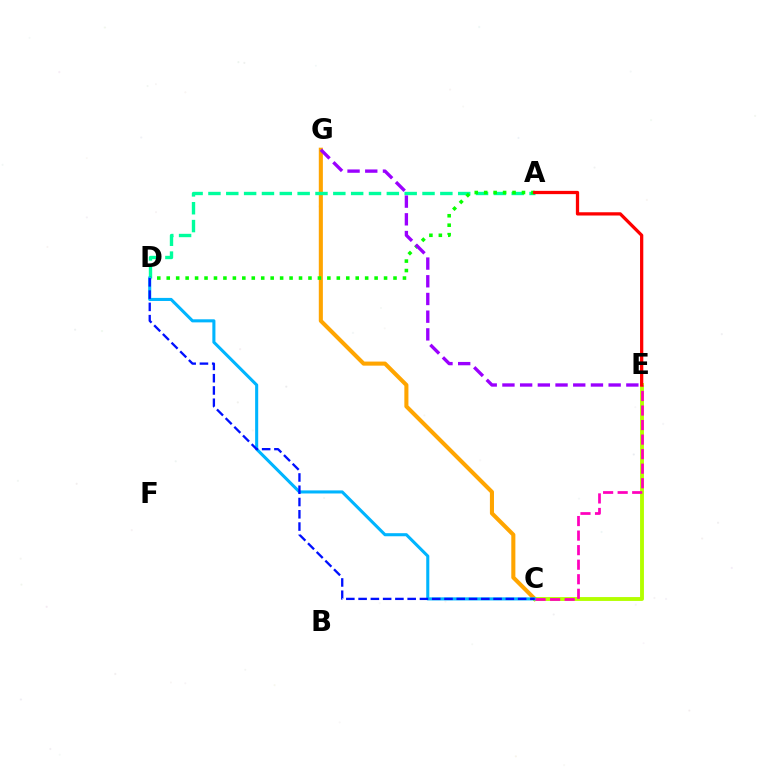{('C', 'G'): [{'color': '#ffa500', 'line_style': 'solid', 'thickness': 2.94}], ('A', 'D'): [{'color': '#00ff9d', 'line_style': 'dashed', 'thickness': 2.42}, {'color': '#08ff00', 'line_style': 'dotted', 'thickness': 2.57}], ('C', 'E'): [{'color': '#b3ff00', 'line_style': 'solid', 'thickness': 2.79}, {'color': '#ff00bd', 'line_style': 'dashed', 'thickness': 1.98}], ('C', 'D'): [{'color': '#00b5ff', 'line_style': 'solid', 'thickness': 2.21}, {'color': '#0010ff', 'line_style': 'dashed', 'thickness': 1.67}], ('E', 'G'): [{'color': '#9b00ff', 'line_style': 'dashed', 'thickness': 2.4}], ('A', 'E'): [{'color': '#ff0000', 'line_style': 'solid', 'thickness': 2.35}]}